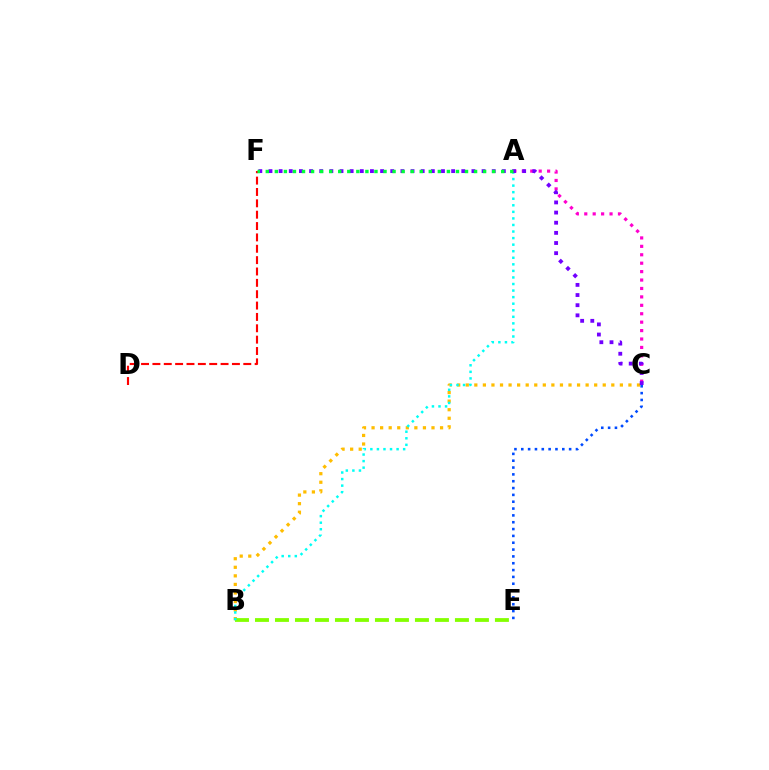{('C', 'E'): [{'color': '#004bff', 'line_style': 'dotted', 'thickness': 1.86}], ('D', 'F'): [{'color': '#ff0000', 'line_style': 'dashed', 'thickness': 1.54}], ('B', 'C'): [{'color': '#ffbd00', 'line_style': 'dotted', 'thickness': 2.33}], ('A', 'C'): [{'color': '#ff00cf', 'line_style': 'dotted', 'thickness': 2.29}], ('B', 'E'): [{'color': '#84ff00', 'line_style': 'dashed', 'thickness': 2.72}], ('A', 'B'): [{'color': '#00fff6', 'line_style': 'dotted', 'thickness': 1.78}], ('C', 'F'): [{'color': '#7200ff', 'line_style': 'dotted', 'thickness': 2.76}], ('A', 'F'): [{'color': '#00ff39', 'line_style': 'dotted', 'thickness': 2.46}]}